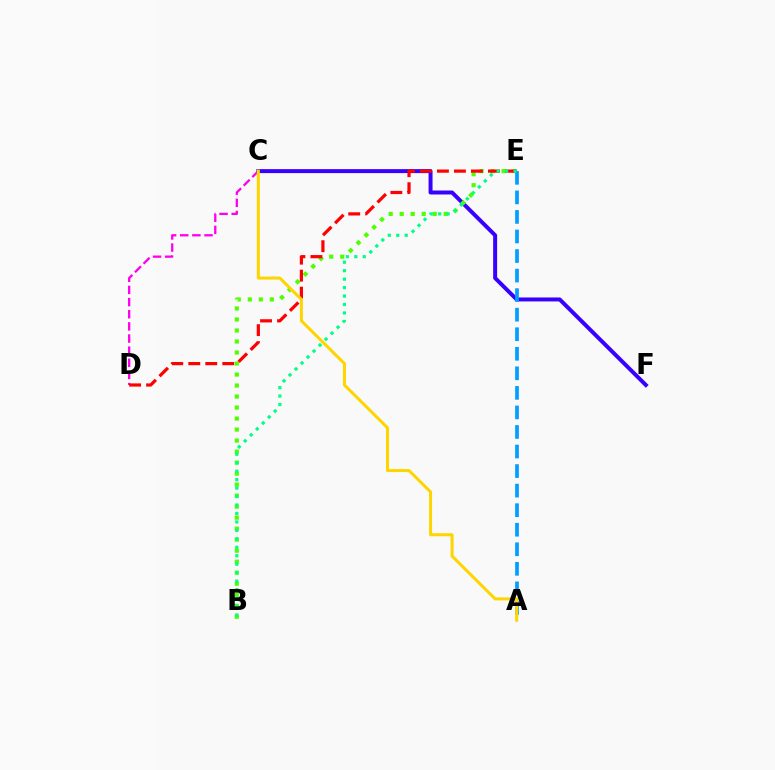{('C', 'F'): [{'color': '#3700ff', 'line_style': 'solid', 'thickness': 2.86}], ('B', 'E'): [{'color': '#4fff00', 'line_style': 'dotted', 'thickness': 2.99}, {'color': '#00ff86', 'line_style': 'dotted', 'thickness': 2.3}], ('C', 'D'): [{'color': '#ff00ed', 'line_style': 'dashed', 'thickness': 1.65}], ('D', 'E'): [{'color': '#ff0000', 'line_style': 'dashed', 'thickness': 2.31}], ('A', 'E'): [{'color': '#009eff', 'line_style': 'dashed', 'thickness': 2.66}], ('A', 'C'): [{'color': '#ffd500', 'line_style': 'solid', 'thickness': 2.17}]}